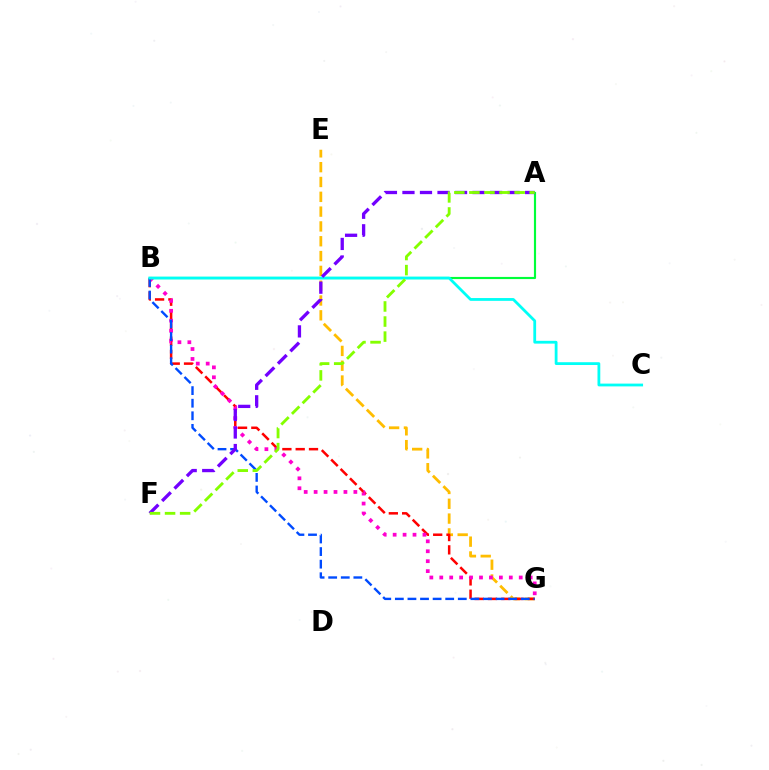{('E', 'G'): [{'color': '#ffbd00', 'line_style': 'dashed', 'thickness': 2.01}], ('B', 'G'): [{'color': '#ff0000', 'line_style': 'dashed', 'thickness': 1.81}, {'color': '#ff00cf', 'line_style': 'dotted', 'thickness': 2.7}, {'color': '#004bff', 'line_style': 'dashed', 'thickness': 1.71}], ('A', 'B'): [{'color': '#00ff39', 'line_style': 'solid', 'thickness': 1.55}], ('B', 'C'): [{'color': '#00fff6', 'line_style': 'solid', 'thickness': 2.01}], ('A', 'F'): [{'color': '#7200ff', 'line_style': 'dashed', 'thickness': 2.38}, {'color': '#84ff00', 'line_style': 'dashed', 'thickness': 2.05}]}